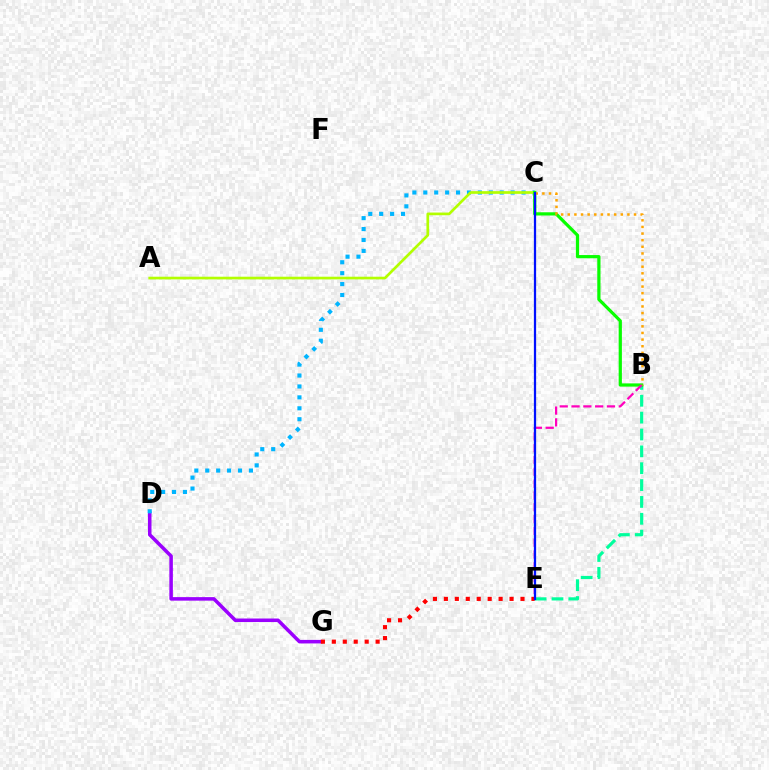{('B', 'E'): [{'color': '#00ff9d', 'line_style': 'dashed', 'thickness': 2.29}, {'color': '#ff00bd', 'line_style': 'dashed', 'thickness': 1.6}], ('D', 'G'): [{'color': '#9b00ff', 'line_style': 'solid', 'thickness': 2.54}], ('C', 'D'): [{'color': '#00b5ff', 'line_style': 'dotted', 'thickness': 2.97}], ('A', 'C'): [{'color': '#b3ff00', 'line_style': 'solid', 'thickness': 1.93}], ('B', 'C'): [{'color': '#08ff00', 'line_style': 'solid', 'thickness': 2.32}, {'color': '#ffa500', 'line_style': 'dotted', 'thickness': 1.8}], ('E', 'G'): [{'color': '#ff0000', 'line_style': 'dotted', 'thickness': 2.97}], ('C', 'E'): [{'color': '#0010ff', 'line_style': 'solid', 'thickness': 1.62}]}